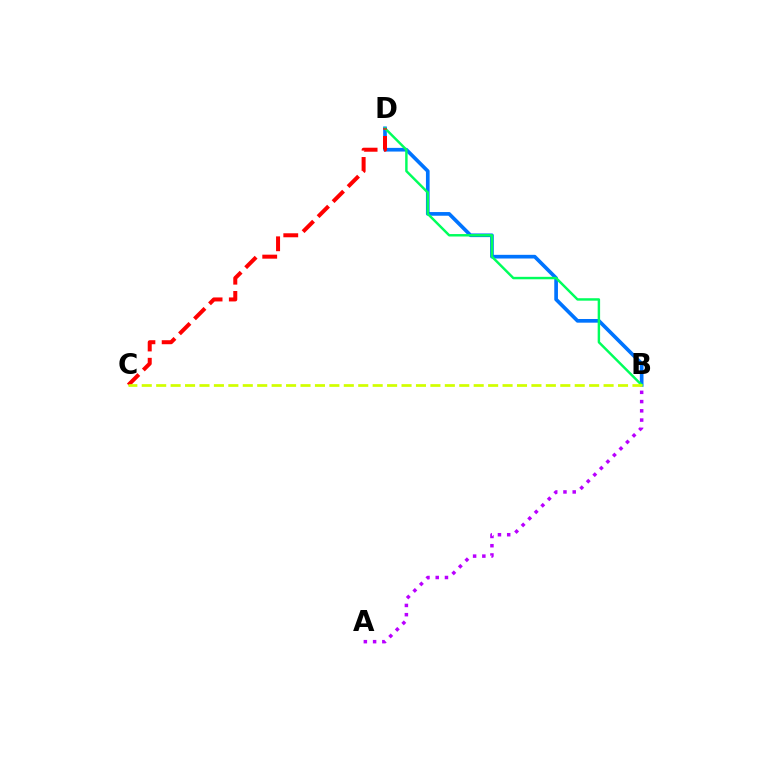{('A', 'B'): [{'color': '#b900ff', 'line_style': 'dotted', 'thickness': 2.51}], ('B', 'D'): [{'color': '#0074ff', 'line_style': 'solid', 'thickness': 2.65}, {'color': '#00ff5c', 'line_style': 'solid', 'thickness': 1.76}], ('C', 'D'): [{'color': '#ff0000', 'line_style': 'dashed', 'thickness': 2.88}], ('B', 'C'): [{'color': '#d1ff00', 'line_style': 'dashed', 'thickness': 1.96}]}